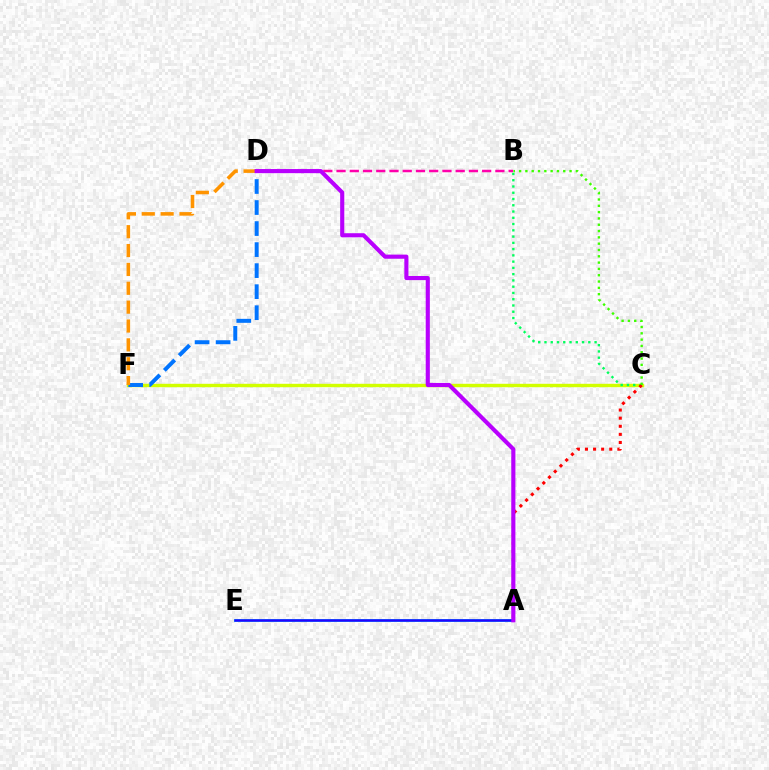{('A', 'E'): [{'color': '#00fff6', 'line_style': 'solid', 'thickness': 2.03}, {'color': '#2500ff', 'line_style': 'solid', 'thickness': 1.81}], ('C', 'F'): [{'color': '#d1ff00', 'line_style': 'solid', 'thickness': 2.45}], ('B', 'C'): [{'color': '#00ff5c', 'line_style': 'dotted', 'thickness': 1.7}, {'color': '#3dff00', 'line_style': 'dotted', 'thickness': 1.71}], ('A', 'C'): [{'color': '#ff0000', 'line_style': 'dotted', 'thickness': 2.2}], ('D', 'F'): [{'color': '#0074ff', 'line_style': 'dashed', 'thickness': 2.86}, {'color': '#ff9400', 'line_style': 'dashed', 'thickness': 2.56}], ('B', 'D'): [{'color': '#ff00ac', 'line_style': 'dashed', 'thickness': 1.8}], ('A', 'D'): [{'color': '#b900ff', 'line_style': 'solid', 'thickness': 2.97}]}